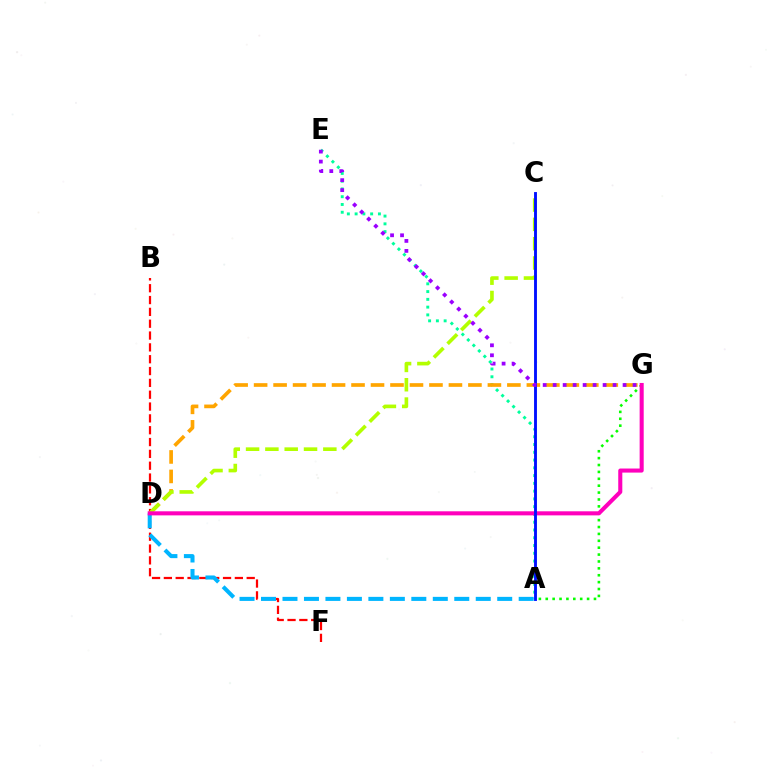{('A', 'G'): [{'color': '#08ff00', 'line_style': 'dotted', 'thickness': 1.87}], ('A', 'E'): [{'color': '#00ff9d', 'line_style': 'dotted', 'thickness': 2.11}], ('D', 'G'): [{'color': '#ffa500', 'line_style': 'dashed', 'thickness': 2.65}, {'color': '#ff00bd', 'line_style': 'solid', 'thickness': 2.93}], ('B', 'F'): [{'color': '#ff0000', 'line_style': 'dashed', 'thickness': 1.61}], ('A', 'D'): [{'color': '#00b5ff', 'line_style': 'dashed', 'thickness': 2.92}], ('C', 'D'): [{'color': '#b3ff00', 'line_style': 'dashed', 'thickness': 2.62}], ('A', 'C'): [{'color': '#0010ff', 'line_style': 'solid', 'thickness': 2.07}], ('E', 'G'): [{'color': '#9b00ff', 'line_style': 'dotted', 'thickness': 2.71}]}